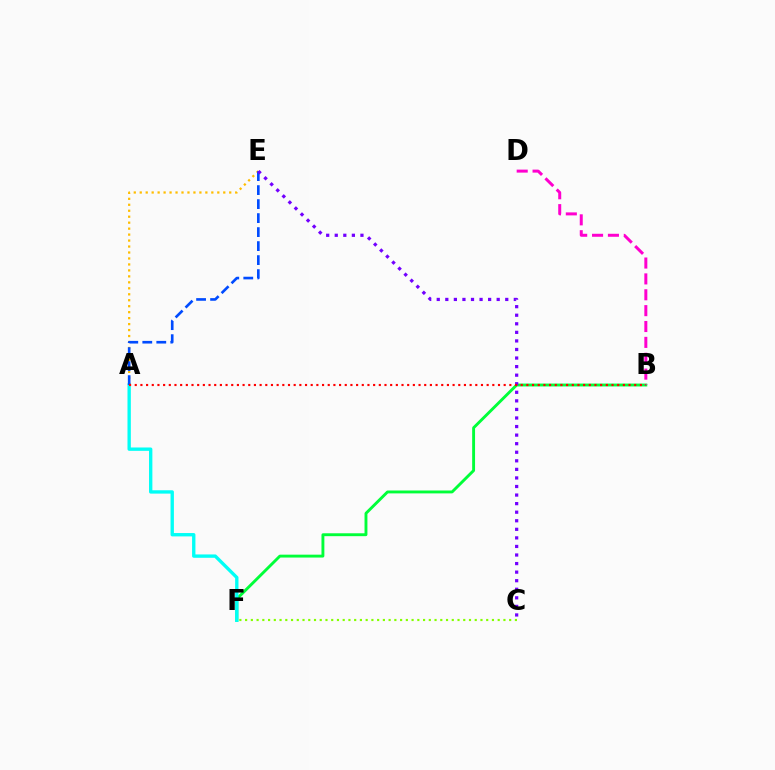{('B', 'F'): [{'color': '#00ff39', 'line_style': 'solid', 'thickness': 2.08}], ('A', 'F'): [{'color': '#00fff6', 'line_style': 'solid', 'thickness': 2.41}], ('A', 'E'): [{'color': '#ffbd00', 'line_style': 'dotted', 'thickness': 1.62}, {'color': '#004bff', 'line_style': 'dashed', 'thickness': 1.9}], ('C', 'F'): [{'color': '#84ff00', 'line_style': 'dotted', 'thickness': 1.56}], ('B', 'D'): [{'color': '#ff00cf', 'line_style': 'dashed', 'thickness': 2.16}], ('C', 'E'): [{'color': '#7200ff', 'line_style': 'dotted', 'thickness': 2.33}], ('A', 'B'): [{'color': '#ff0000', 'line_style': 'dotted', 'thickness': 1.54}]}